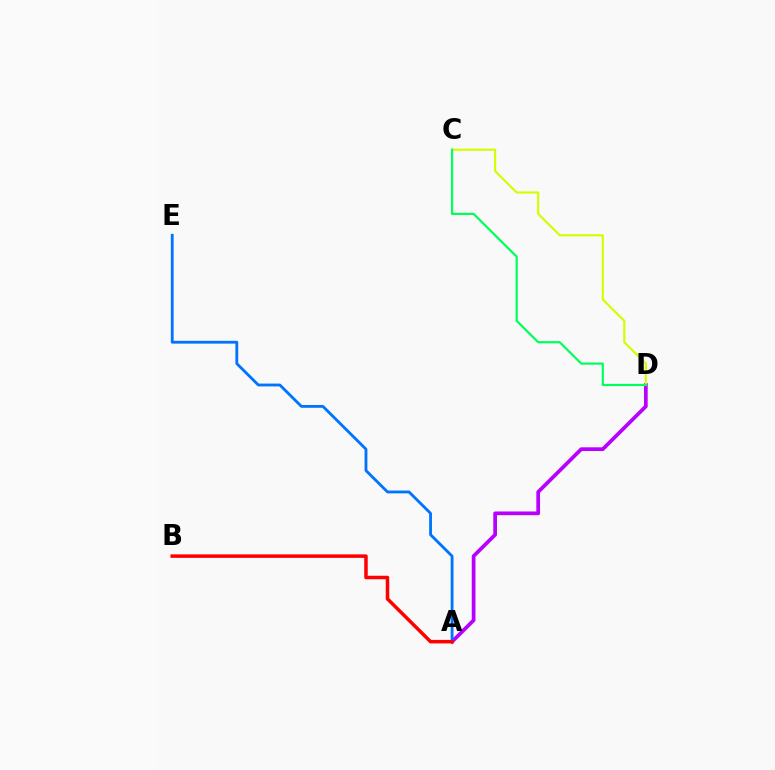{('A', 'D'): [{'color': '#b900ff', 'line_style': 'solid', 'thickness': 2.68}], ('C', 'D'): [{'color': '#d1ff00', 'line_style': 'solid', 'thickness': 1.55}, {'color': '#00ff5c', 'line_style': 'solid', 'thickness': 1.58}], ('A', 'E'): [{'color': '#0074ff', 'line_style': 'solid', 'thickness': 2.04}], ('A', 'B'): [{'color': '#ff0000', 'line_style': 'solid', 'thickness': 2.52}]}